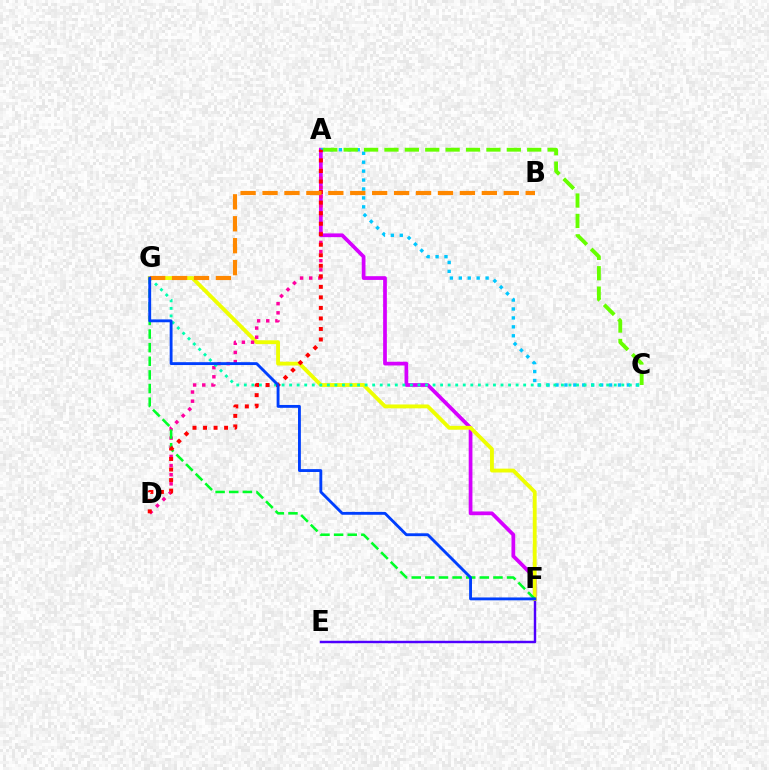{('A', 'F'): [{'color': '#d600ff', 'line_style': 'solid', 'thickness': 2.69}], ('A', 'C'): [{'color': '#00c7ff', 'line_style': 'dotted', 'thickness': 2.43}, {'color': '#66ff00', 'line_style': 'dashed', 'thickness': 2.77}], ('E', 'F'): [{'color': '#4f00ff', 'line_style': 'solid', 'thickness': 1.75}], ('F', 'G'): [{'color': '#eeff00', 'line_style': 'solid', 'thickness': 2.77}, {'color': '#00ff27', 'line_style': 'dashed', 'thickness': 1.85}, {'color': '#003fff', 'line_style': 'solid', 'thickness': 2.06}], ('A', 'D'): [{'color': '#ff00a0', 'line_style': 'dotted', 'thickness': 2.49}, {'color': '#ff0000', 'line_style': 'dotted', 'thickness': 2.86}], ('C', 'G'): [{'color': '#00ffaf', 'line_style': 'dotted', 'thickness': 2.05}], ('B', 'G'): [{'color': '#ff8800', 'line_style': 'dashed', 'thickness': 2.98}]}